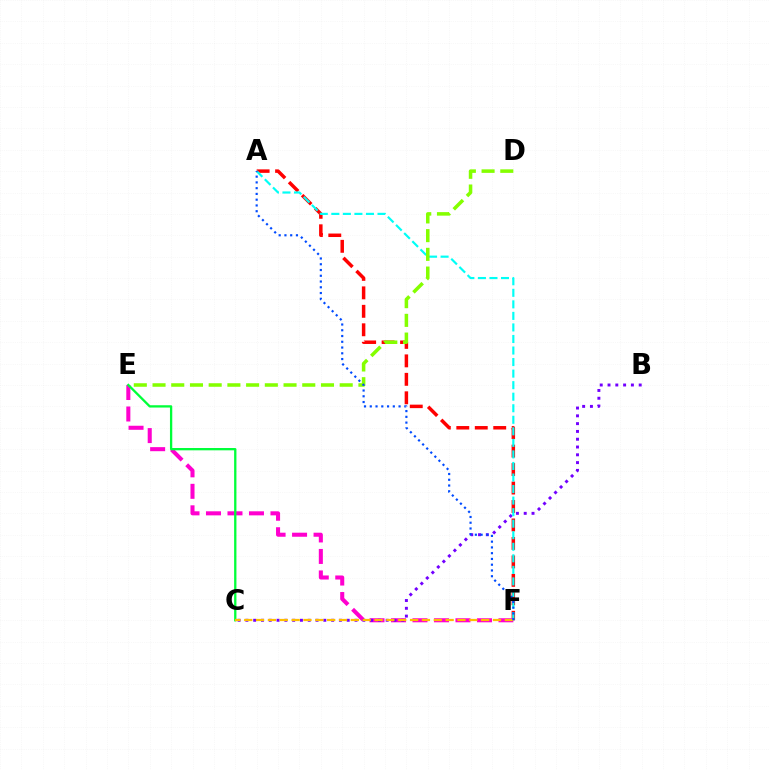{('A', 'F'): [{'color': '#ff0000', 'line_style': 'dashed', 'thickness': 2.51}, {'color': '#00fff6', 'line_style': 'dashed', 'thickness': 1.57}, {'color': '#004bff', 'line_style': 'dotted', 'thickness': 1.56}], ('E', 'F'): [{'color': '#ff00cf', 'line_style': 'dashed', 'thickness': 2.92}], ('C', 'E'): [{'color': '#00ff39', 'line_style': 'solid', 'thickness': 1.66}], ('B', 'C'): [{'color': '#7200ff', 'line_style': 'dotted', 'thickness': 2.12}], ('D', 'E'): [{'color': '#84ff00', 'line_style': 'dashed', 'thickness': 2.54}], ('C', 'F'): [{'color': '#ffbd00', 'line_style': 'dashed', 'thickness': 1.61}]}